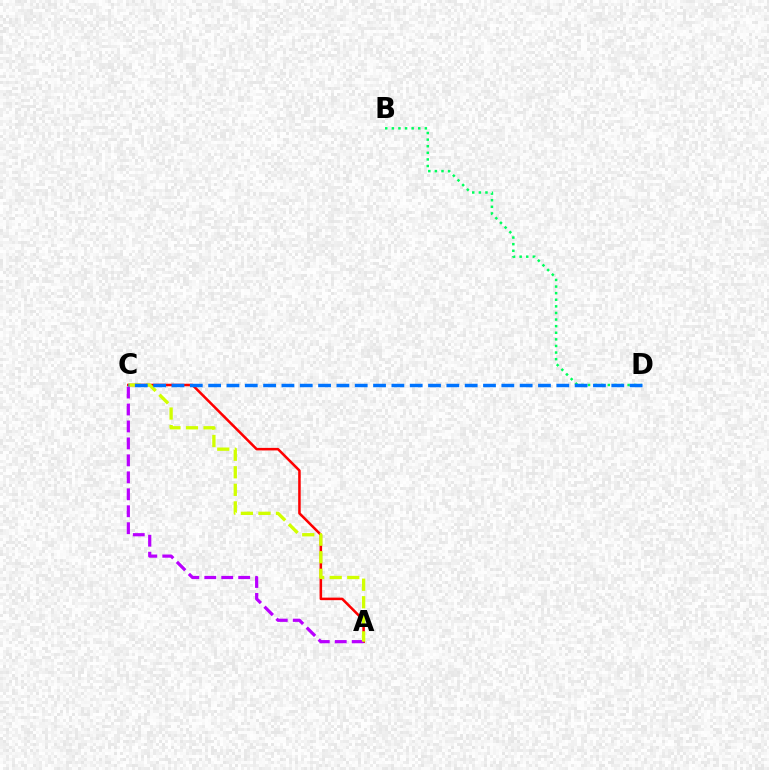{('B', 'D'): [{'color': '#00ff5c', 'line_style': 'dotted', 'thickness': 1.79}], ('A', 'C'): [{'color': '#ff0000', 'line_style': 'solid', 'thickness': 1.83}, {'color': '#b900ff', 'line_style': 'dashed', 'thickness': 2.3}, {'color': '#d1ff00', 'line_style': 'dashed', 'thickness': 2.39}], ('C', 'D'): [{'color': '#0074ff', 'line_style': 'dashed', 'thickness': 2.49}]}